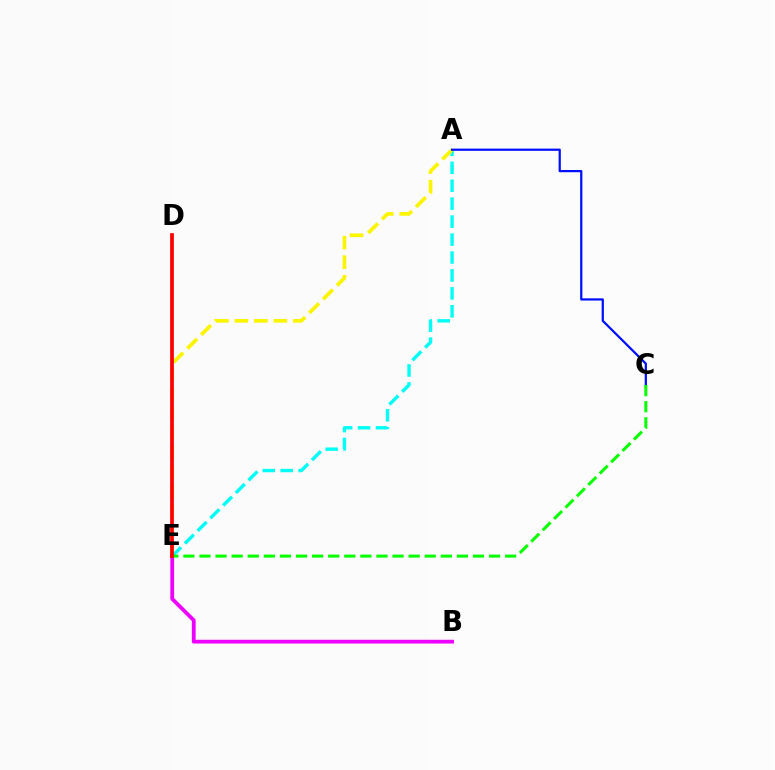{('A', 'E'): [{'color': '#00fff6', 'line_style': 'dashed', 'thickness': 2.44}, {'color': '#fcf500', 'line_style': 'dashed', 'thickness': 2.65}], ('B', 'E'): [{'color': '#ee00ff', 'line_style': 'solid', 'thickness': 2.72}], ('A', 'C'): [{'color': '#0010ff', 'line_style': 'solid', 'thickness': 1.61}], ('C', 'E'): [{'color': '#08ff00', 'line_style': 'dashed', 'thickness': 2.19}], ('D', 'E'): [{'color': '#ff0000', 'line_style': 'solid', 'thickness': 2.69}]}